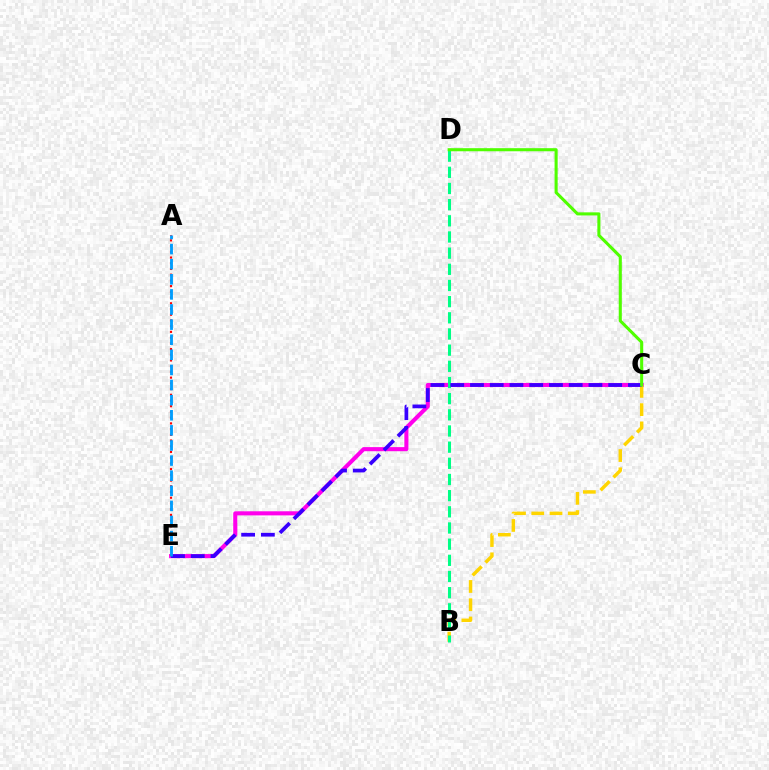{('C', 'E'): [{'color': '#ff00ed', 'line_style': 'solid', 'thickness': 2.94}, {'color': '#3700ff', 'line_style': 'dashed', 'thickness': 2.68}], ('B', 'C'): [{'color': '#ffd500', 'line_style': 'dashed', 'thickness': 2.48}], ('B', 'D'): [{'color': '#00ff86', 'line_style': 'dashed', 'thickness': 2.2}], ('A', 'E'): [{'color': '#ff0000', 'line_style': 'dotted', 'thickness': 1.55}, {'color': '#009eff', 'line_style': 'dashed', 'thickness': 2.05}], ('C', 'D'): [{'color': '#4fff00', 'line_style': 'solid', 'thickness': 2.22}]}